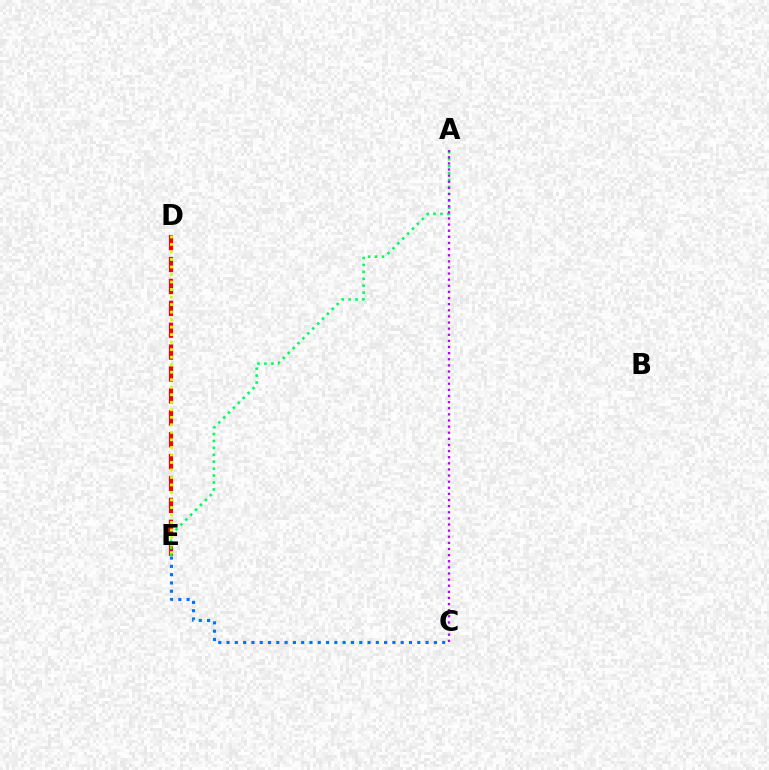{('C', 'E'): [{'color': '#0074ff', 'line_style': 'dotted', 'thickness': 2.25}], ('D', 'E'): [{'color': '#ff0000', 'line_style': 'dashed', 'thickness': 2.97}, {'color': '#d1ff00', 'line_style': 'dotted', 'thickness': 2.04}], ('A', 'E'): [{'color': '#00ff5c', 'line_style': 'dotted', 'thickness': 1.88}], ('A', 'C'): [{'color': '#b900ff', 'line_style': 'dotted', 'thickness': 1.66}]}